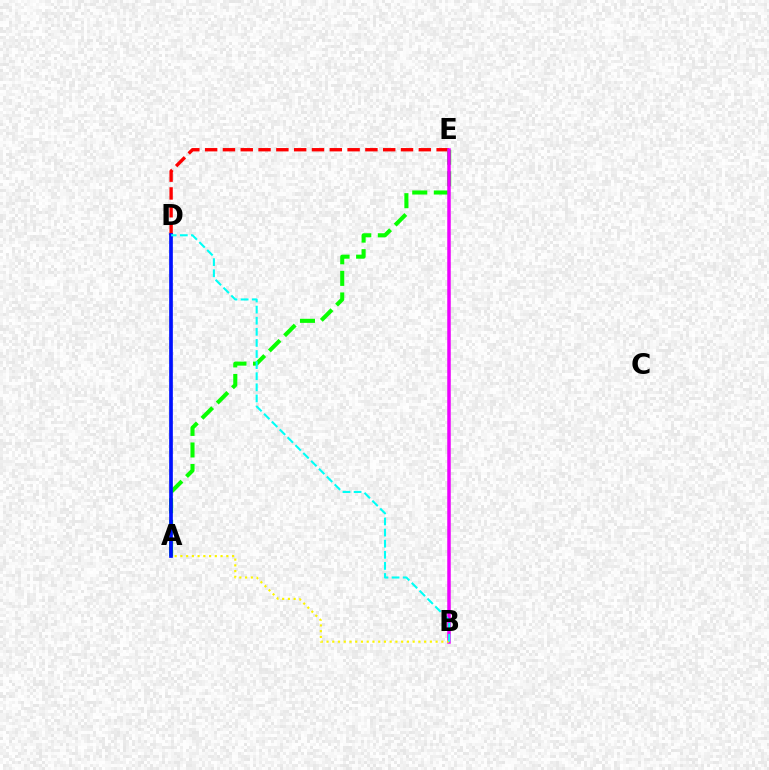{('D', 'E'): [{'color': '#ff0000', 'line_style': 'dashed', 'thickness': 2.42}], ('A', 'E'): [{'color': '#08ff00', 'line_style': 'dashed', 'thickness': 2.93}], ('B', 'E'): [{'color': '#ee00ff', 'line_style': 'solid', 'thickness': 2.52}], ('A', 'B'): [{'color': '#fcf500', 'line_style': 'dotted', 'thickness': 1.56}], ('A', 'D'): [{'color': '#0010ff', 'line_style': 'solid', 'thickness': 2.65}], ('B', 'D'): [{'color': '#00fff6', 'line_style': 'dashed', 'thickness': 1.51}]}